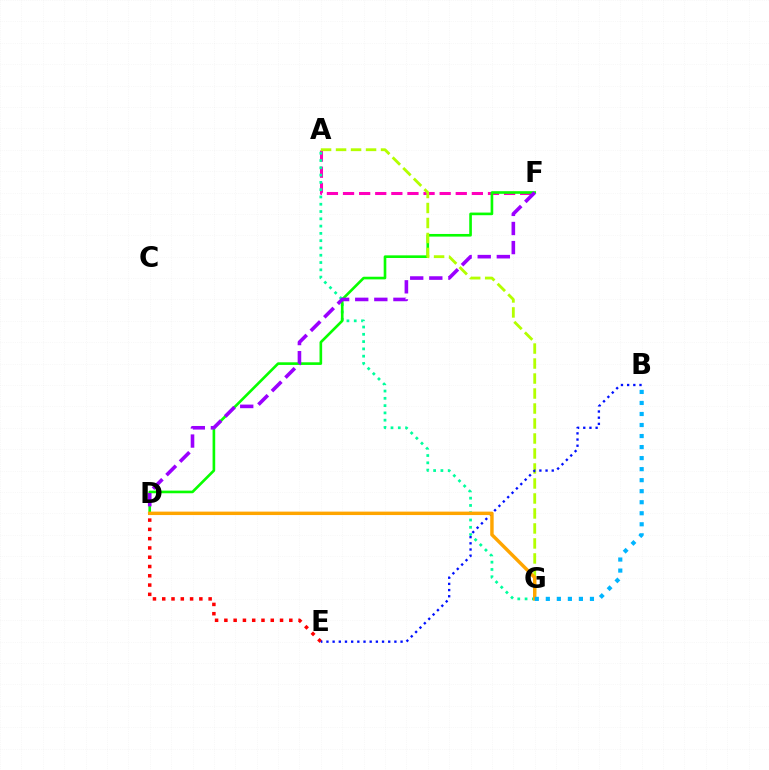{('A', 'F'): [{'color': '#ff00bd', 'line_style': 'dashed', 'thickness': 2.19}], ('D', 'E'): [{'color': '#ff0000', 'line_style': 'dotted', 'thickness': 2.52}], ('A', 'G'): [{'color': '#00ff9d', 'line_style': 'dotted', 'thickness': 1.98}, {'color': '#b3ff00', 'line_style': 'dashed', 'thickness': 2.04}], ('D', 'F'): [{'color': '#08ff00', 'line_style': 'solid', 'thickness': 1.9}, {'color': '#9b00ff', 'line_style': 'dashed', 'thickness': 2.59}], ('B', 'E'): [{'color': '#0010ff', 'line_style': 'dotted', 'thickness': 1.68}], ('D', 'G'): [{'color': '#ffa500', 'line_style': 'solid', 'thickness': 2.47}], ('B', 'G'): [{'color': '#00b5ff', 'line_style': 'dotted', 'thickness': 3.0}]}